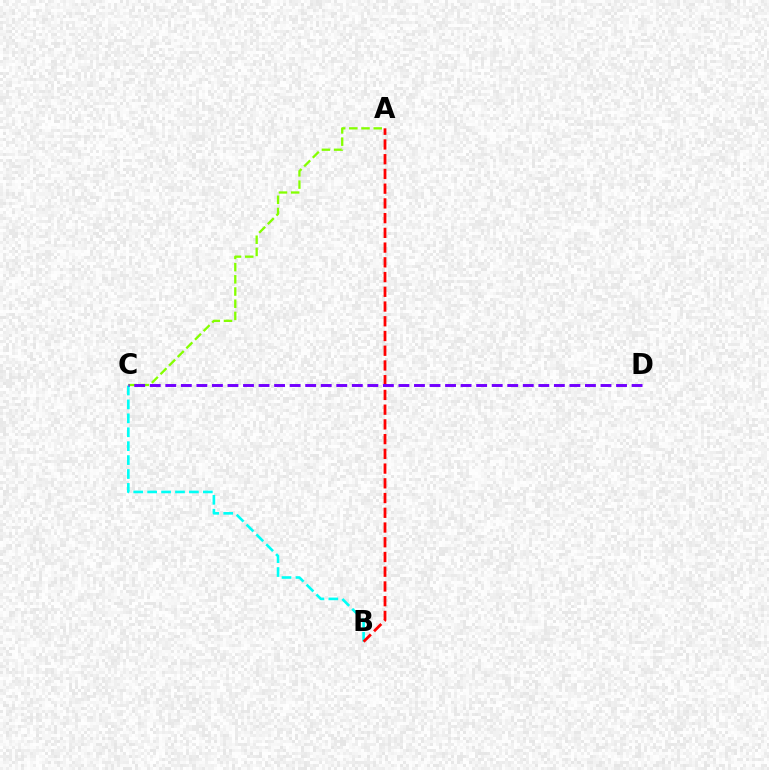{('A', 'C'): [{'color': '#84ff00', 'line_style': 'dashed', 'thickness': 1.66}], ('B', 'C'): [{'color': '#00fff6', 'line_style': 'dashed', 'thickness': 1.89}], ('A', 'B'): [{'color': '#ff0000', 'line_style': 'dashed', 'thickness': 2.0}], ('C', 'D'): [{'color': '#7200ff', 'line_style': 'dashed', 'thickness': 2.11}]}